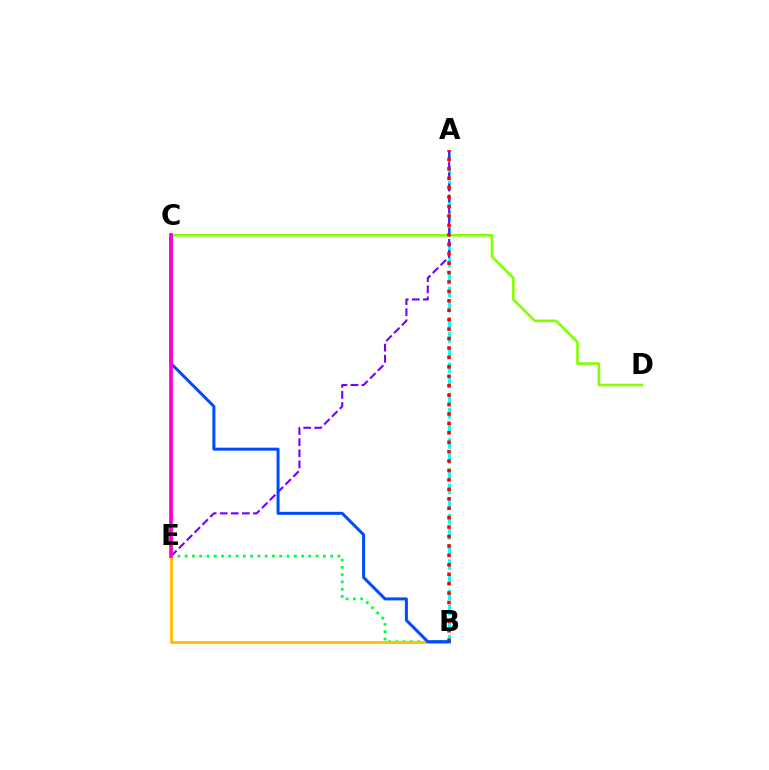{('A', 'B'): [{'color': '#00fff6', 'line_style': 'dashed', 'thickness': 2.06}, {'color': '#ff0000', 'line_style': 'dotted', 'thickness': 2.56}], ('B', 'E'): [{'color': '#00ff39', 'line_style': 'dotted', 'thickness': 1.98}, {'color': '#ffbd00', 'line_style': 'solid', 'thickness': 2.01}], ('A', 'E'): [{'color': '#7200ff', 'line_style': 'dashed', 'thickness': 1.5}], ('C', 'D'): [{'color': '#84ff00', 'line_style': 'solid', 'thickness': 1.88}], ('B', 'C'): [{'color': '#004bff', 'line_style': 'solid', 'thickness': 2.16}], ('C', 'E'): [{'color': '#ff00cf', 'line_style': 'solid', 'thickness': 2.69}]}